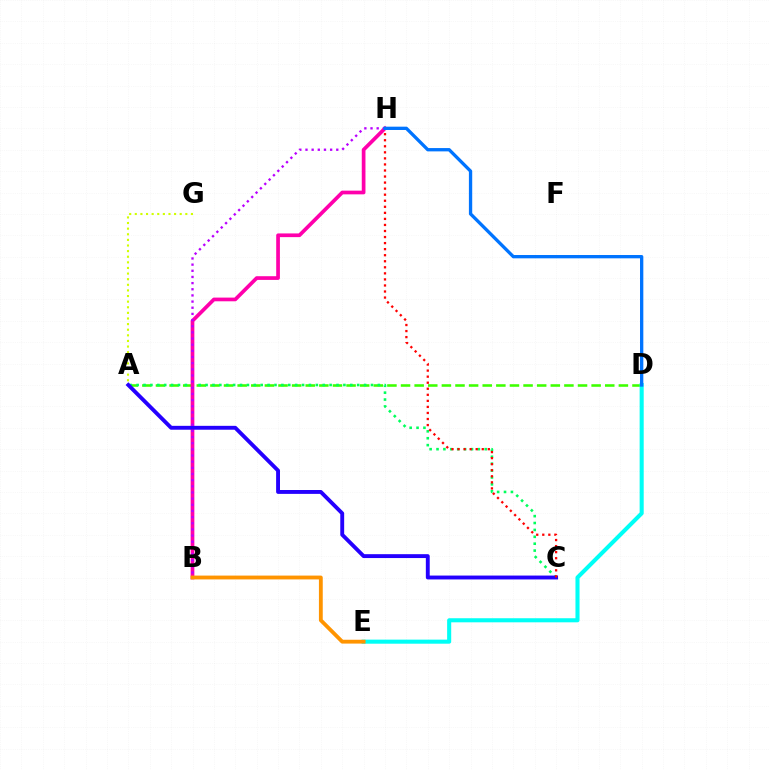{('A', 'D'): [{'color': '#3dff00', 'line_style': 'dashed', 'thickness': 1.85}], ('A', 'C'): [{'color': '#00ff5c', 'line_style': 'dotted', 'thickness': 1.87}, {'color': '#2500ff', 'line_style': 'solid', 'thickness': 2.79}], ('B', 'H'): [{'color': '#ff00ac', 'line_style': 'solid', 'thickness': 2.66}, {'color': '#b900ff', 'line_style': 'dotted', 'thickness': 1.67}], ('D', 'E'): [{'color': '#00fff6', 'line_style': 'solid', 'thickness': 2.93}], ('A', 'G'): [{'color': '#d1ff00', 'line_style': 'dotted', 'thickness': 1.53}], ('B', 'E'): [{'color': '#ff9400', 'line_style': 'solid', 'thickness': 2.76}], ('C', 'H'): [{'color': '#ff0000', 'line_style': 'dotted', 'thickness': 1.64}], ('D', 'H'): [{'color': '#0074ff', 'line_style': 'solid', 'thickness': 2.38}]}